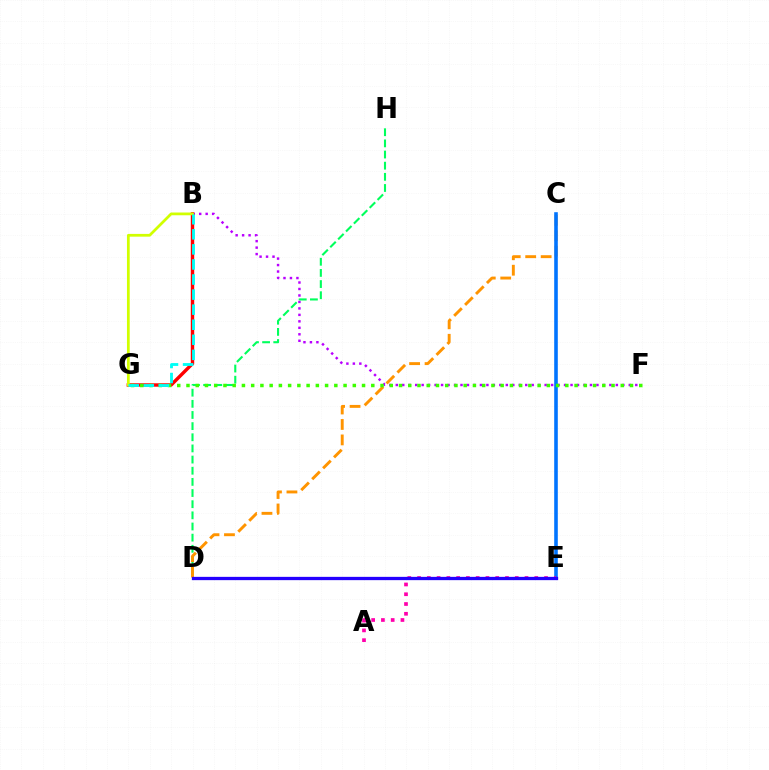{('B', 'F'): [{'color': '#b900ff', 'line_style': 'dotted', 'thickness': 1.76}], ('D', 'H'): [{'color': '#00ff5c', 'line_style': 'dashed', 'thickness': 1.51}], ('C', 'D'): [{'color': '#ff9400', 'line_style': 'dashed', 'thickness': 2.1}], ('C', 'E'): [{'color': '#0074ff', 'line_style': 'solid', 'thickness': 2.59}], ('B', 'G'): [{'color': '#ff0000', 'line_style': 'solid', 'thickness': 2.46}, {'color': '#d1ff00', 'line_style': 'solid', 'thickness': 1.98}, {'color': '#00fff6', 'line_style': 'dashed', 'thickness': 2.05}], ('A', 'E'): [{'color': '#ff00ac', 'line_style': 'dotted', 'thickness': 2.65}], ('F', 'G'): [{'color': '#3dff00', 'line_style': 'dotted', 'thickness': 2.51}], ('D', 'E'): [{'color': '#2500ff', 'line_style': 'solid', 'thickness': 2.37}]}